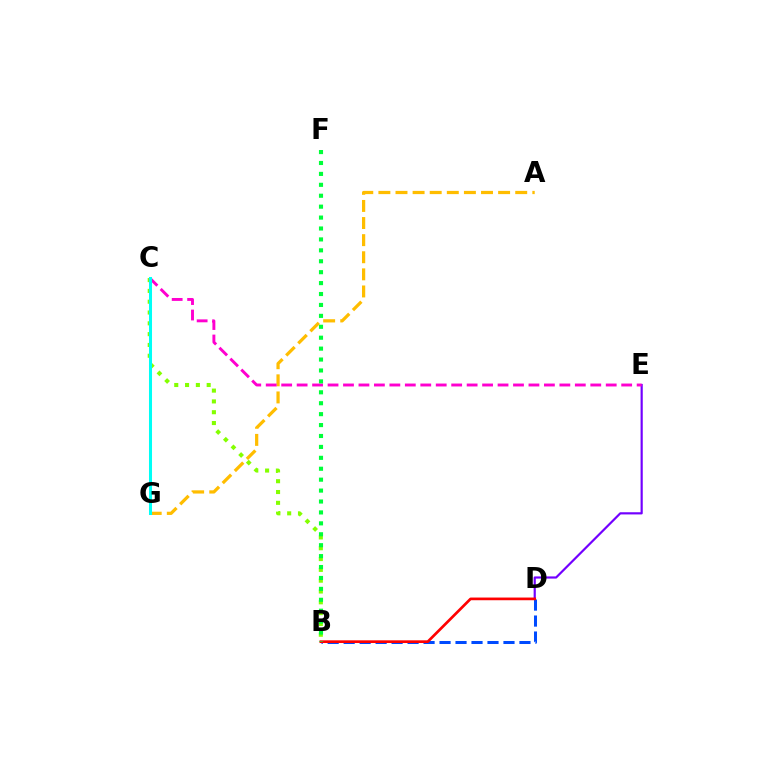{('A', 'G'): [{'color': '#ffbd00', 'line_style': 'dashed', 'thickness': 2.32}], ('B', 'C'): [{'color': '#84ff00', 'line_style': 'dotted', 'thickness': 2.94}], ('D', 'E'): [{'color': '#7200ff', 'line_style': 'solid', 'thickness': 1.57}], ('B', 'D'): [{'color': '#004bff', 'line_style': 'dashed', 'thickness': 2.17}, {'color': '#ff0000', 'line_style': 'solid', 'thickness': 1.94}], ('C', 'E'): [{'color': '#ff00cf', 'line_style': 'dashed', 'thickness': 2.1}], ('C', 'G'): [{'color': '#00fff6', 'line_style': 'solid', 'thickness': 2.19}], ('B', 'F'): [{'color': '#00ff39', 'line_style': 'dotted', 'thickness': 2.97}]}